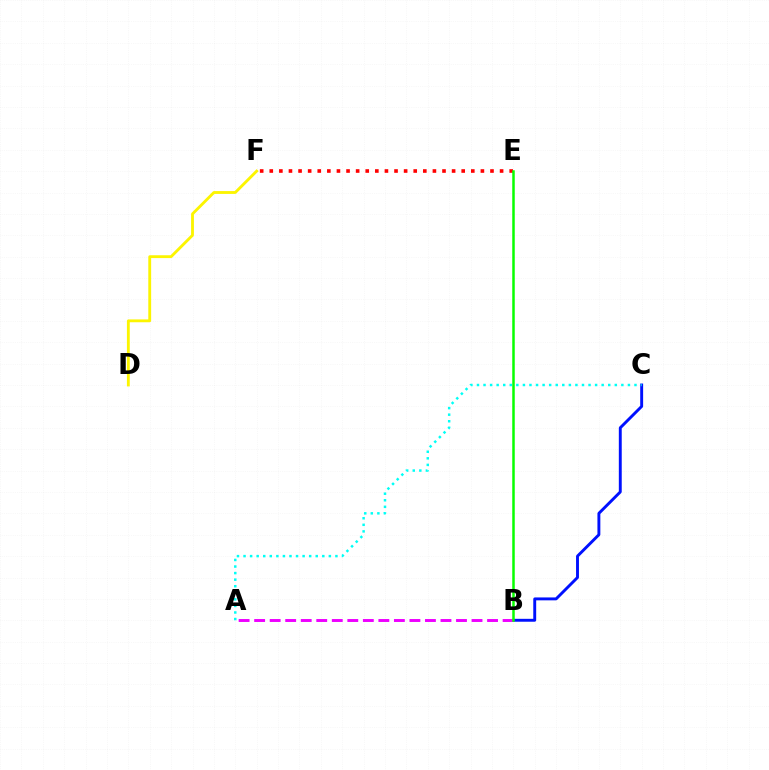{('E', 'F'): [{'color': '#ff0000', 'line_style': 'dotted', 'thickness': 2.61}], ('B', 'C'): [{'color': '#0010ff', 'line_style': 'solid', 'thickness': 2.09}], ('A', 'C'): [{'color': '#00fff6', 'line_style': 'dotted', 'thickness': 1.78}], ('A', 'B'): [{'color': '#ee00ff', 'line_style': 'dashed', 'thickness': 2.11}], ('D', 'F'): [{'color': '#fcf500', 'line_style': 'solid', 'thickness': 2.05}], ('B', 'E'): [{'color': '#08ff00', 'line_style': 'solid', 'thickness': 1.8}]}